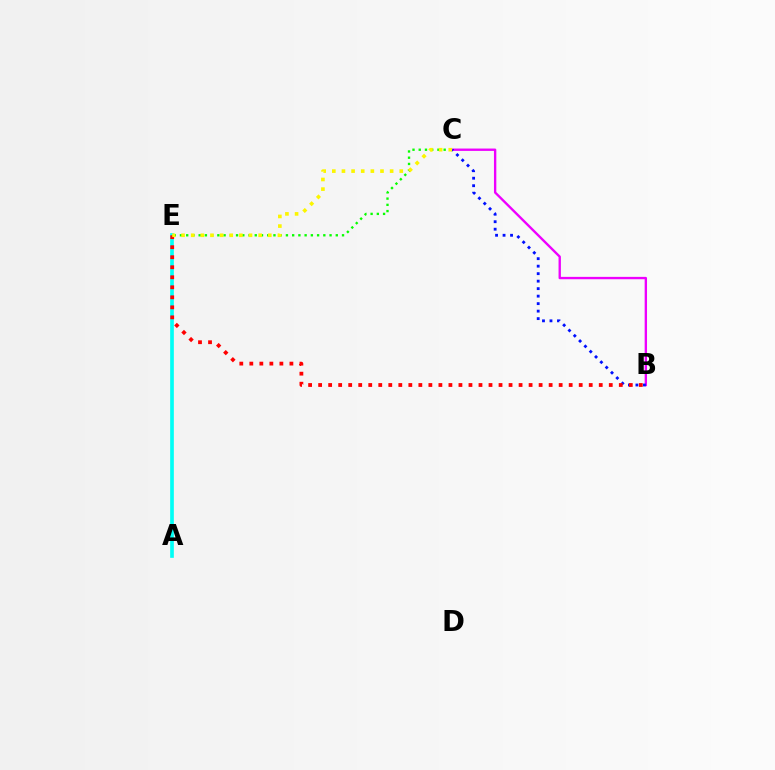{('C', 'E'): [{'color': '#08ff00', 'line_style': 'dotted', 'thickness': 1.69}, {'color': '#fcf500', 'line_style': 'dotted', 'thickness': 2.62}], ('B', 'C'): [{'color': '#ee00ff', 'line_style': 'solid', 'thickness': 1.7}, {'color': '#0010ff', 'line_style': 'dotted', 'thickness': 2.04}], ('A', 'E'): [{'color': '#00fff6', 'line_style': 'solid', 'thickness': 2.64}], ('B', 'E'): [{'color': '#ff0000', 'line_style': 'dotted', 'thickness': 2.72}]}